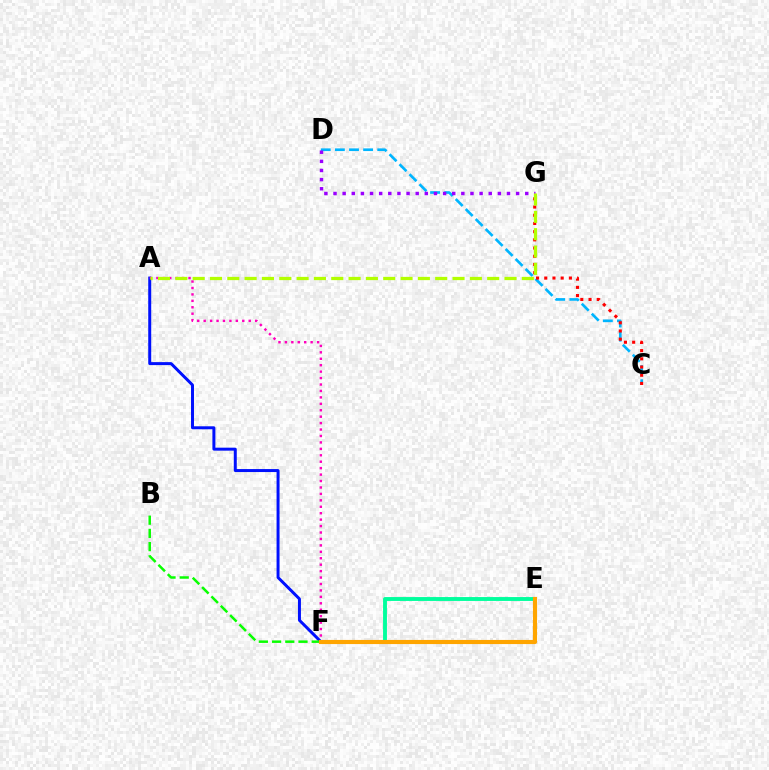{('A', 'F'): [{'color': '#0010ff', 'line_style': 'solid', 'thickness': 2.15}, {'color': '#ff00bd', 'line_style': 'dotted', 'thickness': 1.75}], ('E', 'F'): [{'color': '#00ff9d', 'line_style': 'solid', 'thickness': 2.79}, {'color': '#ffa500', 'line_style': 'solid', 'thickness': 2.97}], ('C', 'D'): [{'color': '#00b5ff', 'line_style': 'dashed', 'thickness': 1.92}], ('D', 'G'): [{'color': '#9b00ff', 'line_style': 'dotted', 'thickness': 2.48}], ('C', 'G'): [{'color': '#ff0000', 'line_style': 'dotted', 'thickness': 2.23}], ('B', 'F'): [{'color': '#08ff00', 'line_style': 'dashed', 'thickness': 1.8}], ('A', 'G'): [{'color': '#b3ff00', 'line_style': 'dashed', 'thickness': 2.35}]}